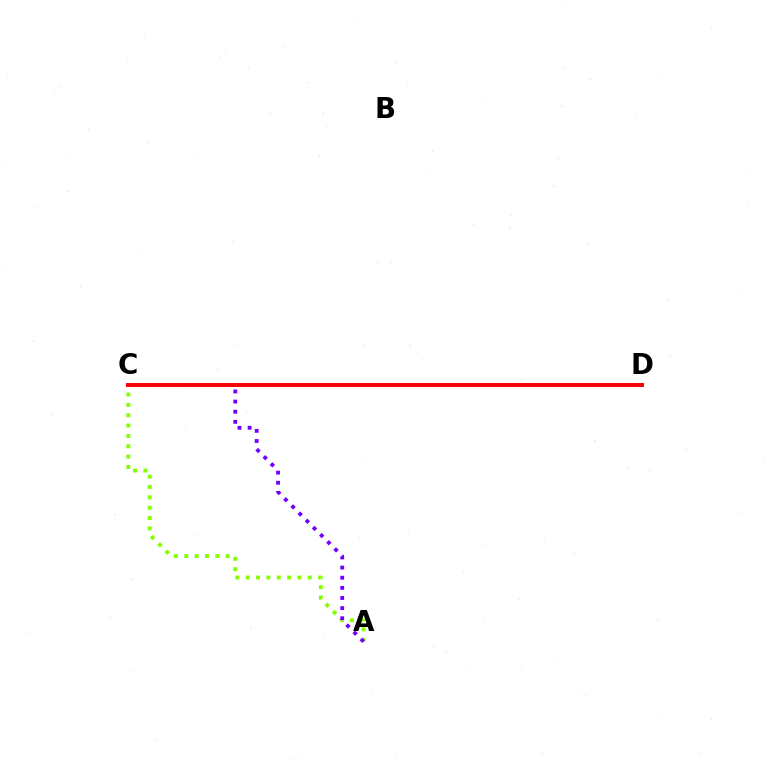{('C', 'D'): [{'color': '#00fff6', 'line_style': 'solid', 'thickness': 1.79}, {'color': '#ff0000', 'line_style': 'solid', 'thickness': 2.85}], ('A', 'C'): [{'color': '#84ff00', 'line_style': 'dotted', 'thickness': 2.81}, {'color': '#7200ff', 'line_style': 'dotted', 'thickness': 2.75}]}